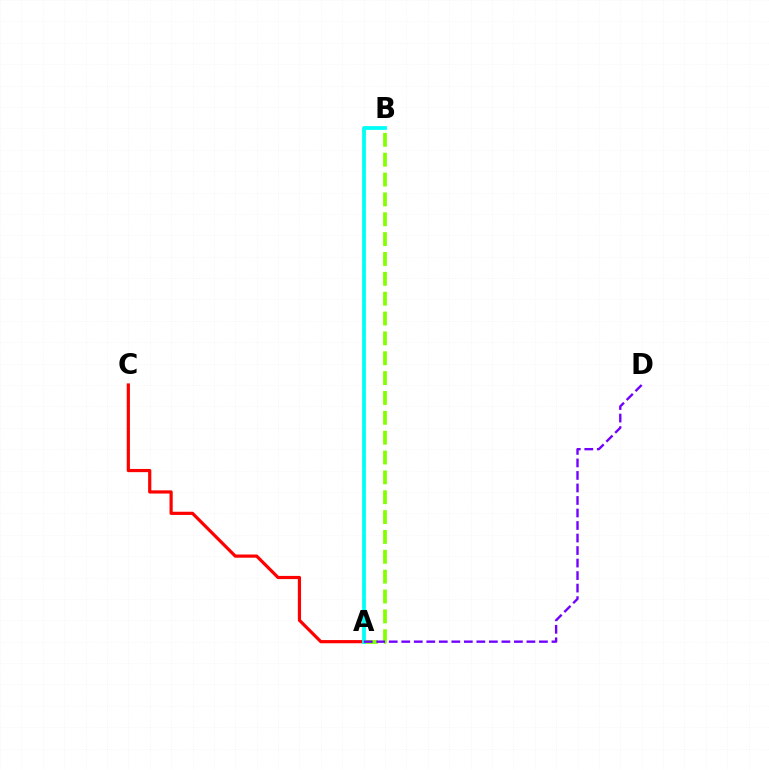{('A', 'B'): [{'color': '#84ff00', 'line_style': 'dashed', 'thickness': 2.7}, {'color': '#00fff6', 'line_style': 'solid', 'thickness': 2.73}], ('A', 'C'): [{'color': '#ff0000', 'line_style': 'solid', 'thickness': 2.3}], ('A', 'D'): [{'color': '#7200ff', 'line_style': 'dashed', 'thickness': 1.7}]}